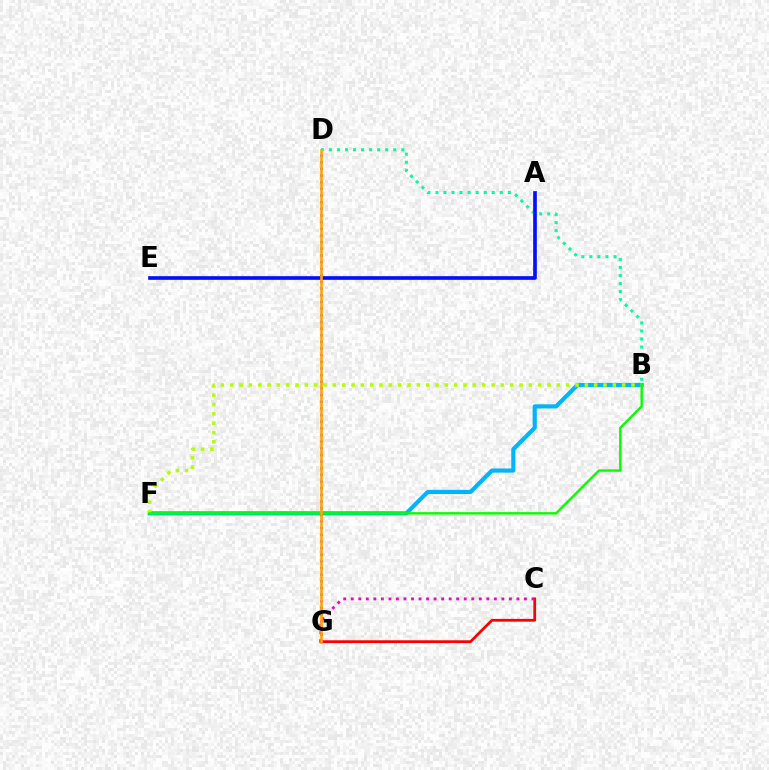{('B', 'D'): [{'color': '#00ff9d', 'line_style': 'dotted', 'thickness': 2.19}], ('B', 'F'): [{'color': '#00b5ff', 'line_style': 'solid', 'thickness': 2.99}, {'color': '#b3ff00', 'line_style': 'dotted', 'thickness': 2.54}, {'color': '#08ff00', 'line_style': 'solid', 'thickness': 1.73}], ('D', 'G'): [{'color': '#9b00ff', 'line_style': 'dotted', 'thickness': 1.81}, {'color': '#ffa500', 'line_style': 'solid', 'thickness': 1.86}], ('C', 'G'): [{'color': '#ff0000', 'line_style': 'solid', 'thickness': 1.98}, {'color': '#ff00bd', 'line_style': 'dotted', 'thickness': 2.05}], ('A', 'E'): [{'color': '#0010ff', 'line_style': 'solid', 'thickness': 2.64}]}